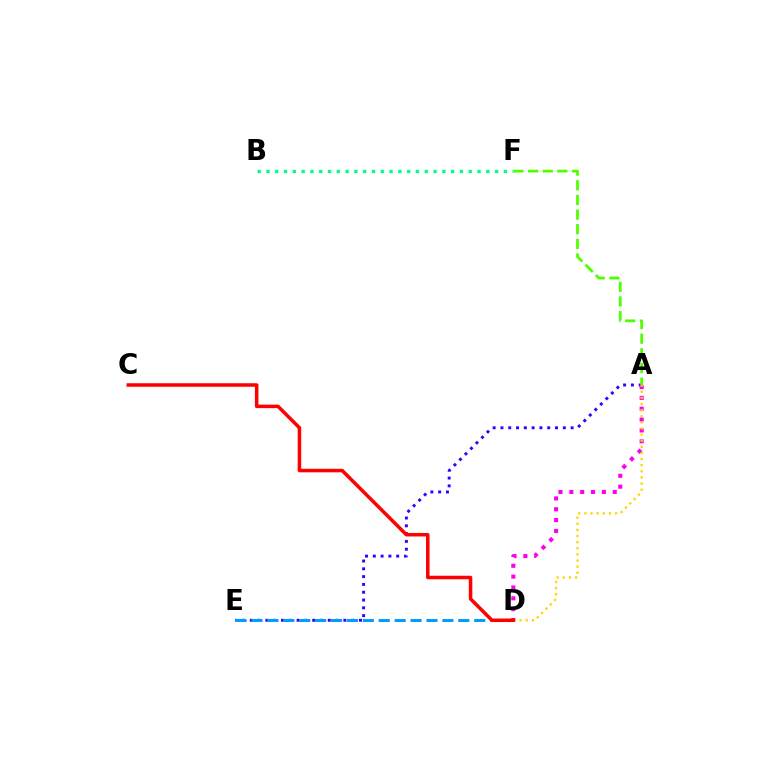{('A', 'E'): [{'color': '#3700ff', 'line_style': 'dotted', 'thickness': 2.12}], ('A', 'D'): [{'color': '#ff00ed', 'line_style': 'dotted', 'thickness': 2.95}, {'color': '#ffd500', 'line_style': 'dotted', 'thickness': 1.66}], ('B', 'F'): [{'color': '#00ff86', 'line_style': 'dotted', 'thickness': 2.39}], ('D', 'E'): [{'color': '#009eff', 'line_style': 'dashed', 'thickness': 2.16}], ('A', 'F'): [{'color': '#4fff00', 'line_style': 'dashed', 'thickness': 1.99}], ('C', 'D'): [{'color': '#ff0000', 'line_style': 'solid', 'thickness': 2.53}]}